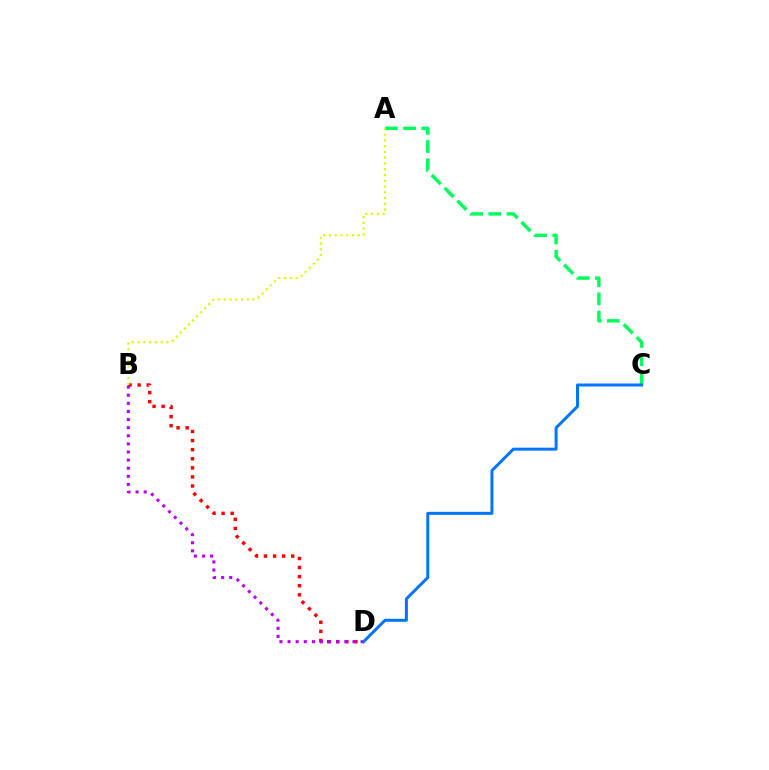{('B', 'D'): [{'color': '#ff0000', 'line_style': 'dotted', 'thickness': 2.47}, {'color': '#b900ff', 'line_style': 'dotted', 'thickness': 2.2}], ('A', 'C'): [{'color': '#00ff5c', 'line_style': 'dashed', 'thickness': 2.47}], ('A', 'B'): [{'color': '#d1ff00', 'line_style': 'dotted', 'thickness': 1.57}], ('C', 'D'): [{'color': '#0074ff', 'line_style': 'solid', 'thickness': 2.14}]}